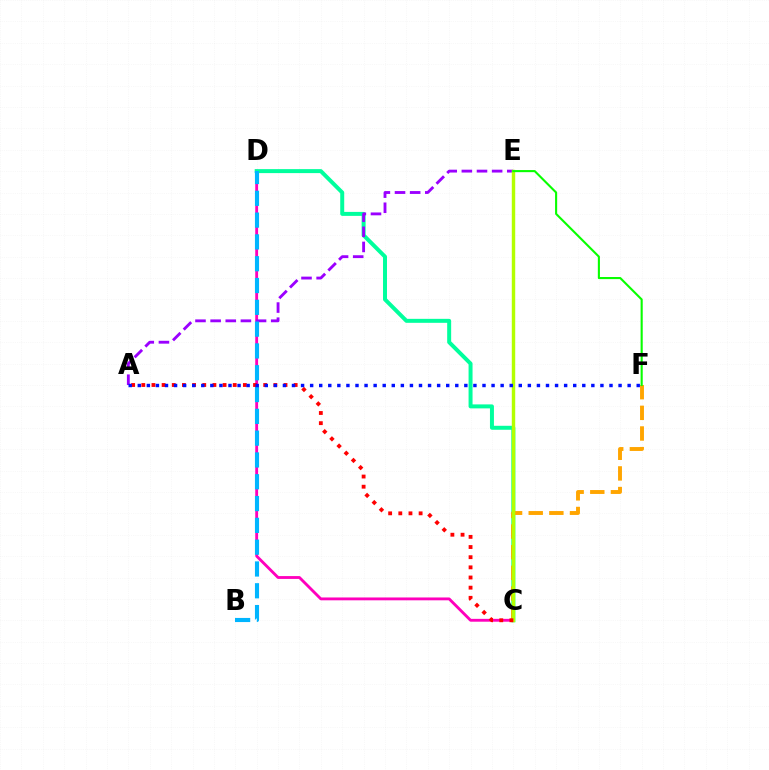{('C', 'D'): [{'color': '#ff00bd', 'line_style': 'solid', 'thickness': 2.05}, {'color': '#00ff9d', 'line_style': 'solid', 'thickness': 2.86}], ('C', 'F'): [{'color': '#ffa500', 'line_style': 'dashed', 'thickness': 2.8}], ('A', 'E'): [{'color': '#9b00ff', 'line_style': 'dashed', 'thickness': 2.06}], ('C', 'E'): [{'color': '#b3ff00', 'line_style': 'solid', 'thickness': 2.46}], ('E', 'F'): [{'color': '#08ff00', 'line_style': 'solid', 'thickness': 1.52}], ('B', 'D'): [{'color': '#00b5ff', 'line_style': 'dashed', 'thickness': 2.96}], ('A', 'C'): [{'color': '#ff0000', 'line_style': 'dotted', 'thickness': 2.76}], ('A', 'F'): [{'color': '#0010ff', 'line_style': 'dotted', 'thickness': 2.46}]}